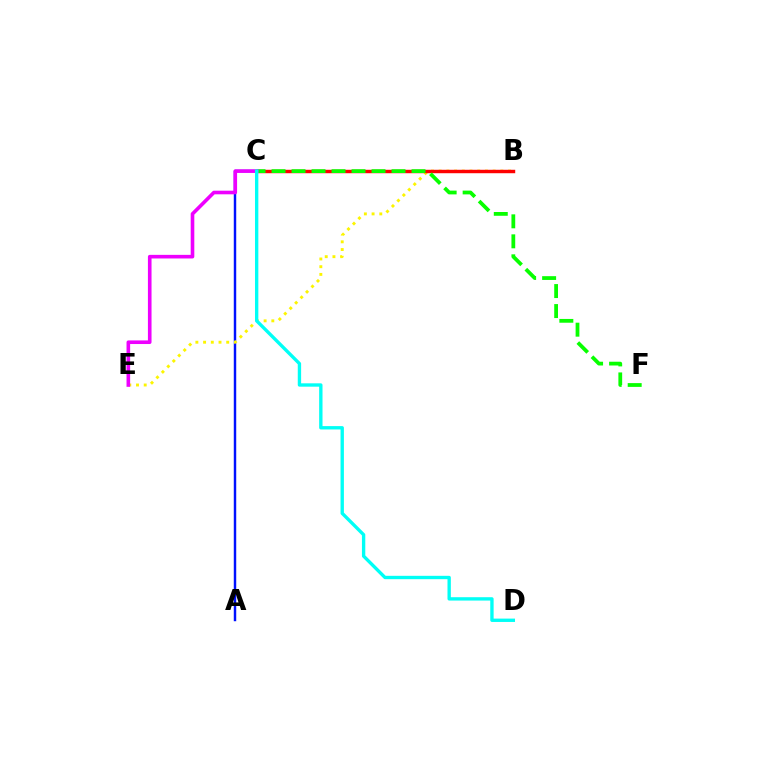{('A', 'C'): [{'color': '#0010ff', 'line_style': 'solid', 'thickness': 1.76}], ('B', 'E'): [{'color': '#fcf500', 'line_style': 'dotted', 'thickness': 2.09}], ('B', 'C'): [{'color': '#ff0000', 'line_style': 'solid', 'thickness': 2.48}], ('C', 'F'): [{'color': '#08ff00', 'line_style': 'dashed', 'thickness': 2.72}], ('C', 'E'): [{'color': '#ee00ff', 'line_style': 'solid', 'thickness': 2.6}], ('C', 'D'): [{'color': '#00fff6', 'line_style': 'solid', 'thickness': 2.42}]}